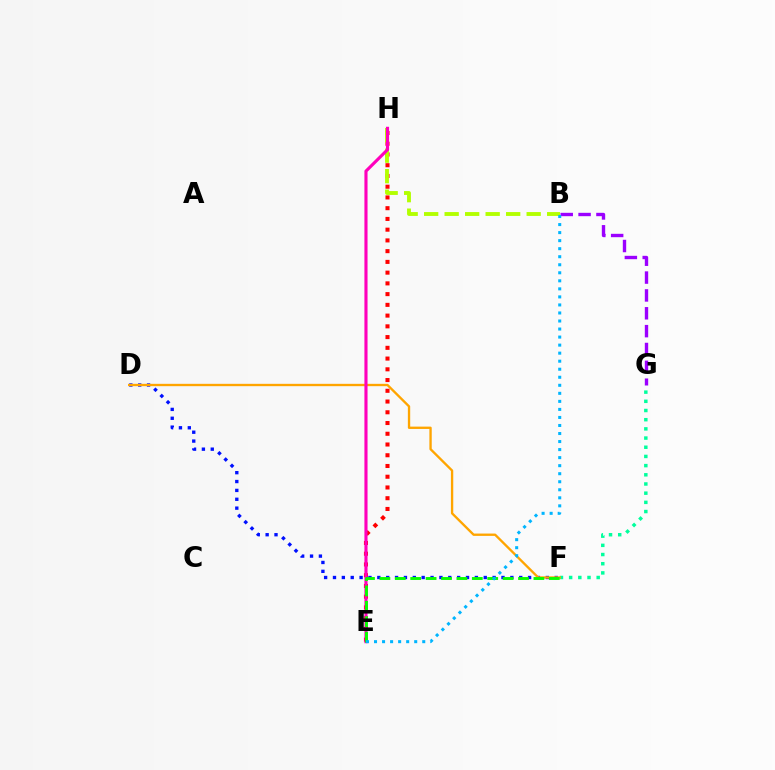{('F', 'G'): [{'color': '#00ff9d', 'line_style': 'dotted', 'thickness': 2.5}], ('B', 'G'): [{'color': '#9b00ff', 'line_style': 'dashed', 'thickness': 2.43}], ('D', 'F'): [{'color': '#0010ff', 'line_style': 'dotted', 'thickness': 2.41}, {'color': '#ffa500', 'line_style': 'solid', 'thickness': 1.68}], ('E', 'H'): [{'color': '#ff0000', 'line_style': 'dotted', 'thickness': 2.92}, {'color': '#ff00bd', 'line_style': 'solid', 'thickness': 2.25}], ('B', 'H'): [{'color': '#b3ff00', 'line_style': 'dashed', 'thickness': 2.79}], ('E', 'F'): [{'color': '#08ff00', 'line_style': 'dashed', 'thickness': 2.09}], ('B', 'E'): [{'color': '#00b5ff', 'line_style': 'dotted', 'thickness': 2.18}]}